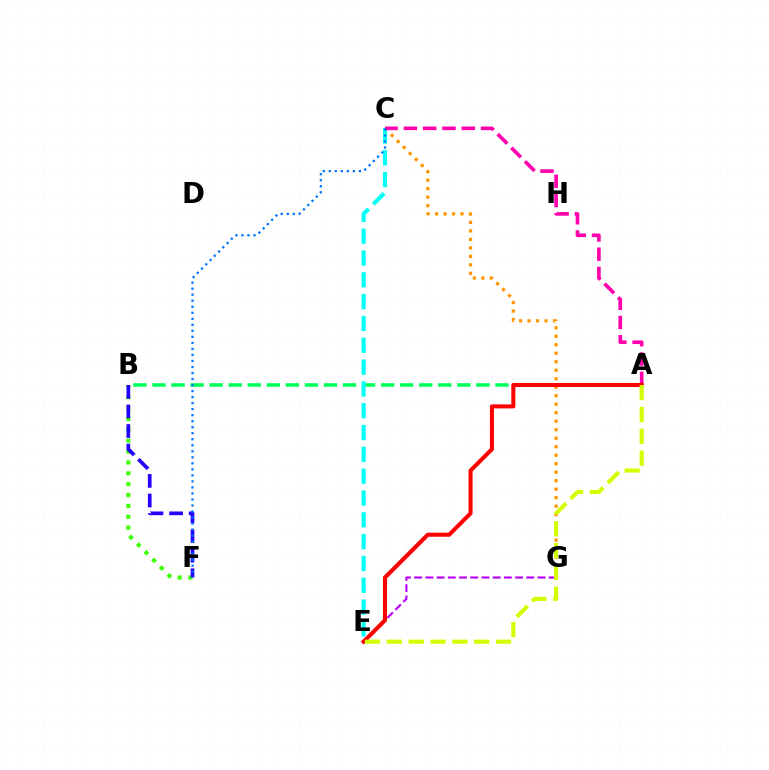{('A', 'B'): [{'color': '#00ff5c', 'line_style': 'dashed', 'thickness': 2.59}], ('C', 'G'): [{'color': '#ff9400', 'line_style': 'dotted', 'thickness': 2.31}], ('B', 'F'): [{'color': '#3dff00', 'line_style': 'dotted', 'thickness': 2.95}, {'color': '#2500ff', 'line_style': 'dashed', 'thickness': 2.66}], ('C', 'E'): [{'color': '#00fff6', 'line_style': 'dashed', 'thickness': 2.96}], ('A', 'C'): [{'color': '#ff00ac', 'line_style': 'dashed', 'thickness': 2.62}], ('E', 'G'): [{'color': '#b900ff', 'line_style': 'dashed', 'thickness': 1.52}], ('A', 'E'): [{'color': '#ff0000', 'line_style': 'solid', 'thickness': 2.92}, {'color': '#d1ff00', 'line_style': 'dashed', 'thickness': 2.97}], ('C', 'F'): [{'color': '#0074ff', 'line_style': 'dotted', 'thickness': 1.64}]}